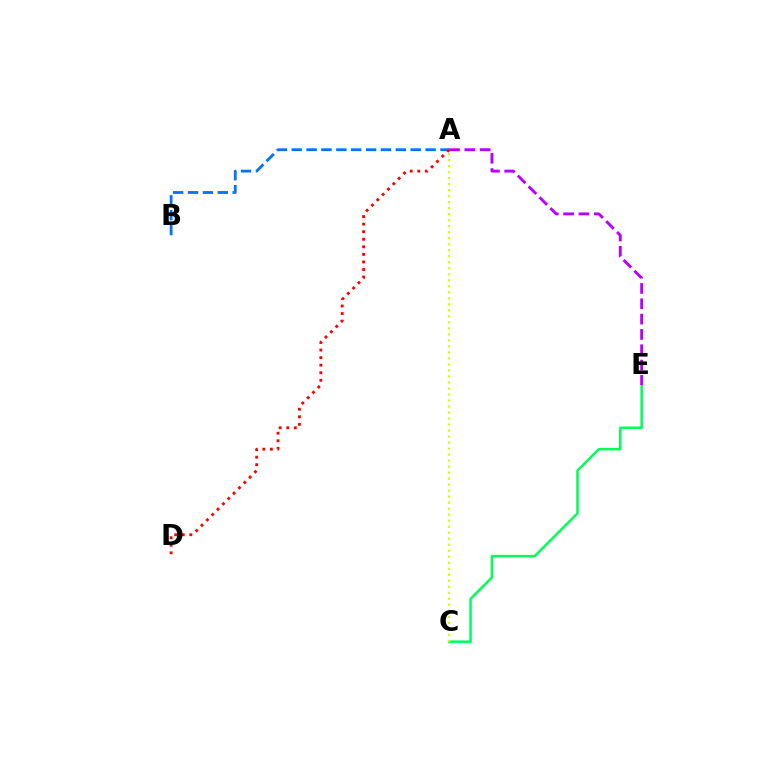{('A', 'B'): [{'color': '#0074ff', 'line_style': 'dashed', 'thickness': 2.02}], ('C', 'E'): [{'color': '#00ff5c', 'line_style': 'solid', 'thickness': 1.82}], ('A', 'E'): [{'color': '#b900ff', 'line_style': 'dashed', 'thickness': 2.08}], ('A', 'C'): [{'color': '#d1ff00', 'line_style': 'dotted', 'thickness': 1.63}], ('A', 'D'): [{'color': '#ff0000', 'line_style': 'dotted', 'thickness': 2.05}]}